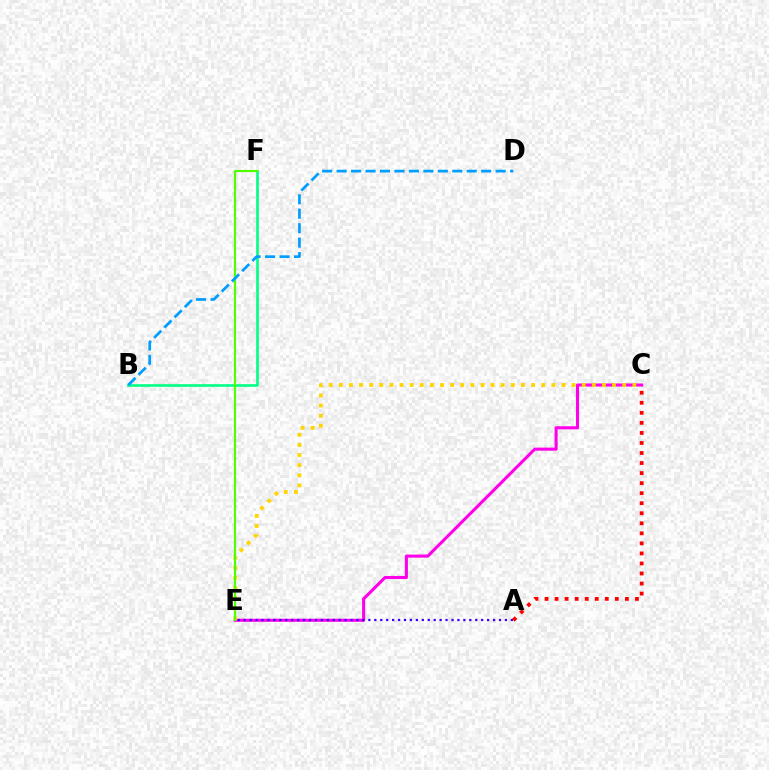{('B', 'F'): [{'color': '#00ff86', 'line_style': 'solid', 'thickness': 1.89}], ('C', 'E'): [{'color': '#ff00ed', 'line_style': 'solid', 'thickness': 2.21}, {'color': '#ffd500', 'line_style': 'dotted', 'thickness': 2.75}], ('A', 'E'): [{'color': '#3700ff', 'line_style': 'dotted', 'thickness': 1.61}], ('A', 'C'): [{'color': '#ff0000', 'line_style': 'dotted', 'thickness': 2.73}], ('E', 'F'): [{'color': '#4fff00', 'line_style': 'solid', 'thickness': 1.55}], ('B', 'D'): [{'color': '#009eff', 'line_style': 'dashed', 'thickness': 1.96}]}